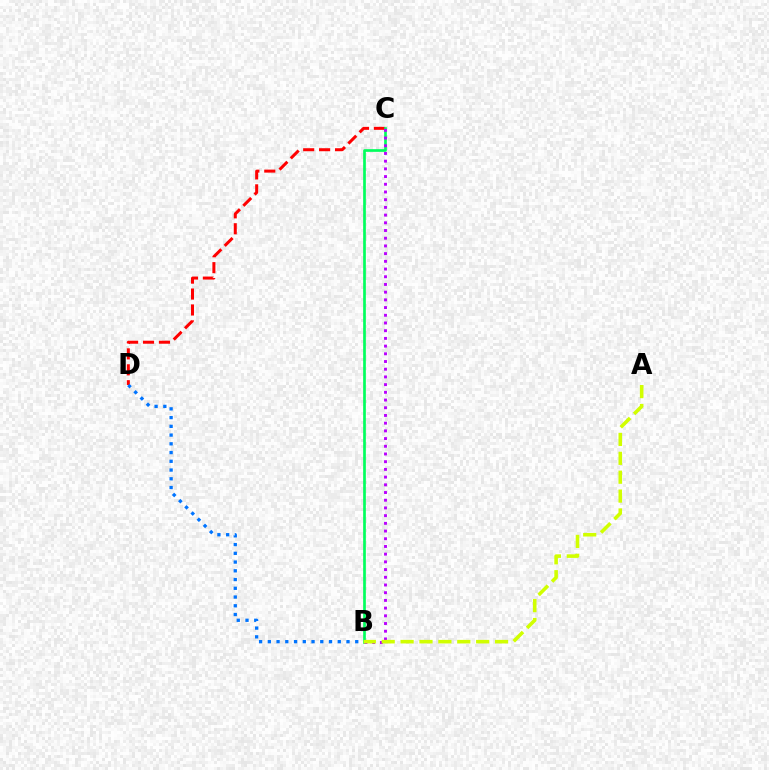{('C', 'D'): [{'color': '#ff0000', 'line_style': 'dashed', 'thickness': 2.16}], ('B', 'D'): [{'color': '#0074ff', 'line_style': 'dotted', 'thickness': 2.38}], ('B', 'C'): [{'color': '#00ff5c', 'line_style': 'solid', 'thickness': 1.93}, {'color': '#b900ff', 'line_style': 'dotted', 'thickness': 2.09}], ('A', 'B'): [{'color': '#d1ff00', 'line_style': 'dashed', 'thickness': 2.57}]}